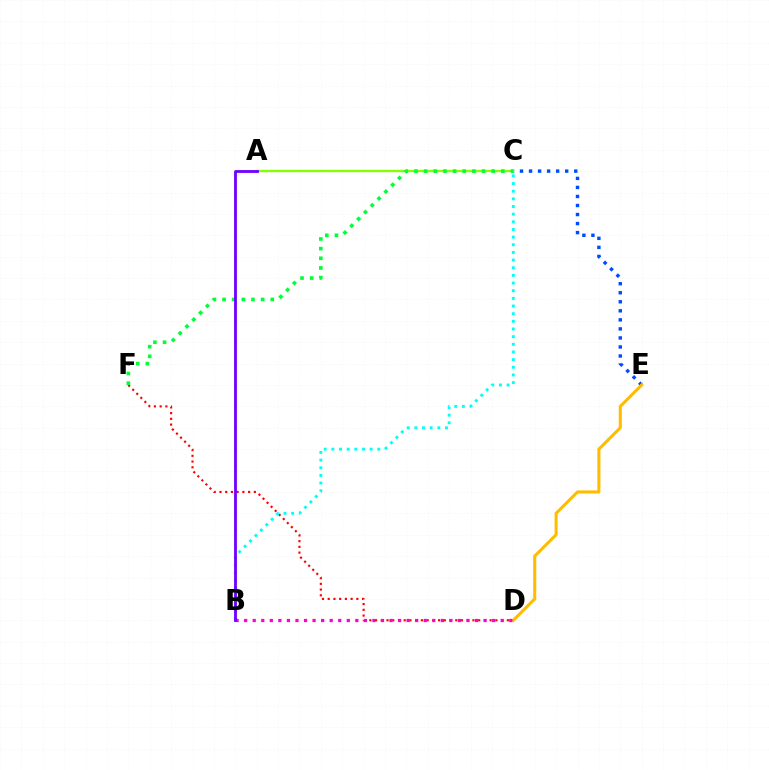{('C', 'E'): [{'color': '#004bff', 'line_style': 'dotted', 'thickness': 2.46}], ('D', 'F'): [{'color': '#ff0000', 'line_style': 'dotted', 'thickness': 1.56}], ('D', 'E'): [{'color': '#ffbd00', 'line_style': 'solid', 'thickness': 2.22}], ('B', 'C'): [{'color': '#00fff6', 'line_style': 'dotted', 'thickness': 2.08}], ('A', 'C'): [{'color': '#84ff00', 'line_style': 'solid', 'thickness': 1.7}], ('B', 'D'): [{'color': '#ff00cf', 'line_style': 'dotted', 'thickness': 2.32}], ('C', 'F'): [{'color': '#00ff39', 'line_style': 'dotted', 'thickness': 2.62}], ('A', 'B'): [{'color': '#7200ff', 'line_style': 'solid', 'thickness': 2.04}]}